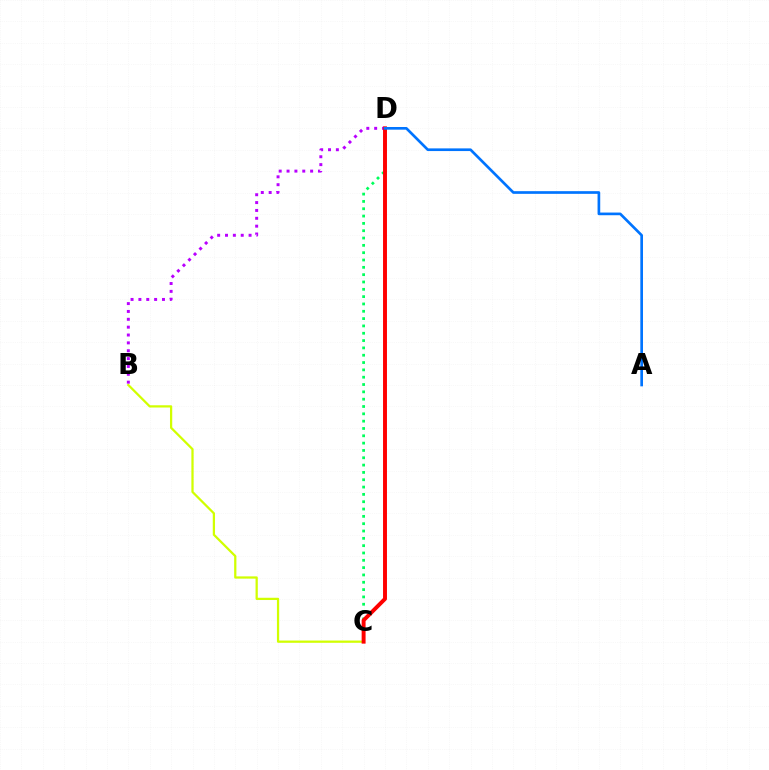{('C', 'D'): [{'color': '#00ff5c', 'line_style': 'dotted', 'thickness': 1.99}, {'color': '#ff0000', 'line_style': 'solid', 'thickness': 2.83}], ('B', 'C'): [{'color': '#d1ff00', 'line_style': 'solid', 'thickness': 1.62}], ('B', 'D'): [{'color': '#b900ff', 'line_style': 'dotted', 'thickness': 2.13}], ('A', 'D'): [{'color': '#0074ff', 'line_style': 'solid', 'thickness': 1.93}]}